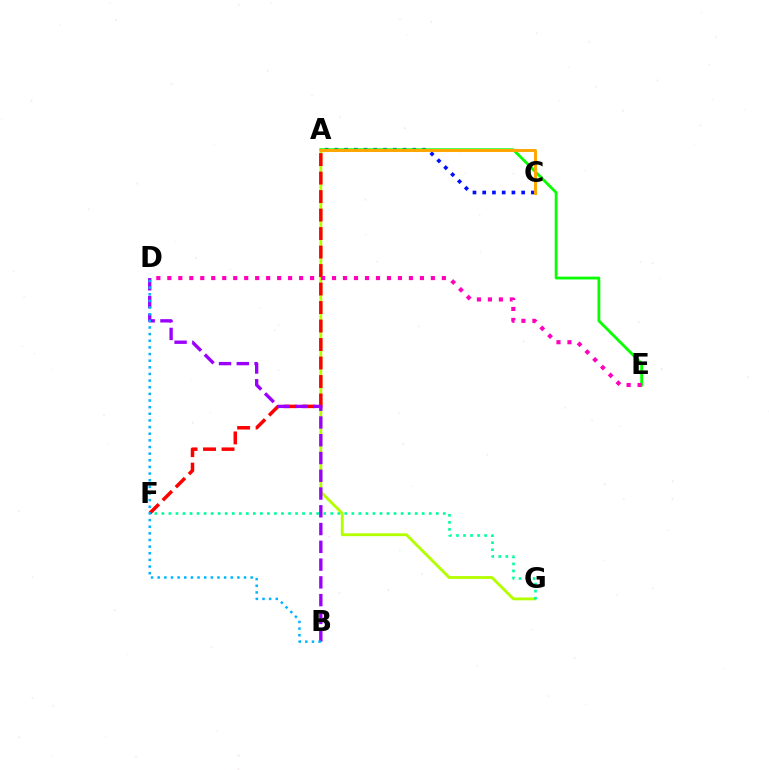{('A', 'C'): [{'color': '#0010ff', 'line_style': 'dotted', 'thickness': 2.65}, {'color': '#ffa500', 'line_style': 'solid', 'thickness': 2.13}], ('A', 'G'): [{'color': '#b3ff00', 'line_style': 'solid', 'thickness': 2.06}], ('A', 'E'): [{'color': '#08ff00', 'line_style': 'solid', 'thickness': 2.02}], ('A', 'F'): [{'color': '#ff0000', 'line_style': 'dashed', 'thickness': 2.51}], ('B', 'D'): [{'color': '#9b00ff', 'line_style': 'dashed', 'thickness': 2.41}, {'color': '#00b5ff', 'line_style': 'dotted', 'thickness': 1.8}], ('F', 'G'): [{'color': '#00ff9d', 'line_style': 'dotted', 'thickness': 1.91}], ('D', 'E'): [{'color': '#ff00bd', 'line_style': 'dotted', 'thickness': 2.98}]}